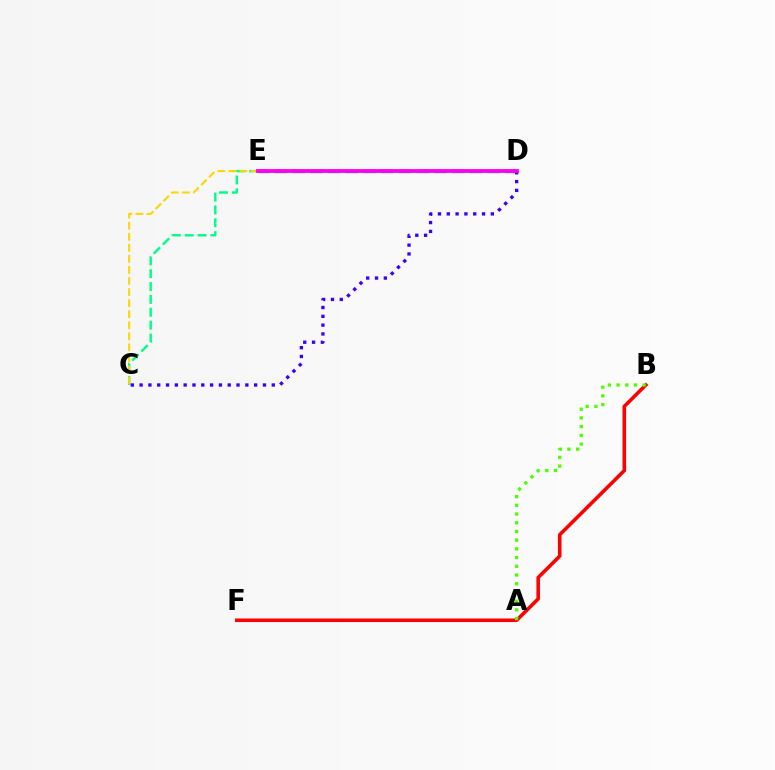{('C', 'E'): [{'color': '#00ff86', 'line_style': 'dashed', 'thickness': 1.75}, {'color': '#ffd500', 'line_style': 'dashed', 'thickness': 1.5}], ('B', 'F'): [{'color': '#ff0000', 'line_style': 'solid', 'thickness': 2.57}], ('D', 'E'): [{'color': '#009eff', 'line_style': 'dashed', 'thickness': 2.41}, {'color': '#ff00ed', 'line_style': 'solid', 'thickness': 2.76}], ('C', 'D'): [{'color': '#3700ff', 'line_style': 'dotted', 'thickness': 2.39}], ('A', 'B'): [{'color': '#4fff00', 'line_style': 'dotted', 'thickness': 2.37}]}